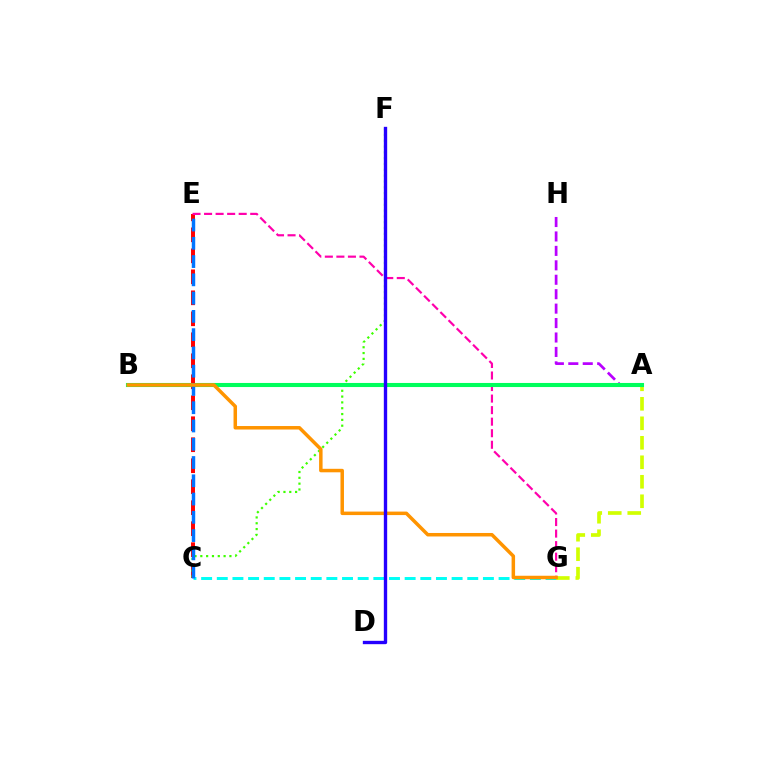{('A', 'H'): [{'color': '#b900ff', 'line_style': 'dashed', 'thickness': 1.96}], ('C', 'E'): [{'color': '#ff0000', 'line_style': 'dashed', 'thickness': 2.85}, {'color': '#0074ff', 'line_style': 'dashed', 'thickness': 2.48}], ('C', 'G'): [{'color': '#00fff6', 'line_style': 'dashed', 'thickness': 2.13}], ('E', 'G'): [{'color': '#ff00ac', 'line_style': 'dashed', 'thickness': 1.57}], ('A', 'G'): [{'color': '#d1ff00', 'line_style': 'dashed', 'thickness': 2.65}], ('C', 'F'): [{'color': '#3dff00', 'line_style': 'dotted', 'thickness': 1.58}], ('A', 'B'): [{'color': '#00ff5c', 'line_style': 'solid', 'thickness': 2.94}], ('B', 'G'): [{'color': '#ff9400', 'line_style': 'solid', 'thickness': 2.52}], ('D', 'F'): [{'color': '#2500ff', 'line_style': 'solid', 'thickness': 2.41}]}